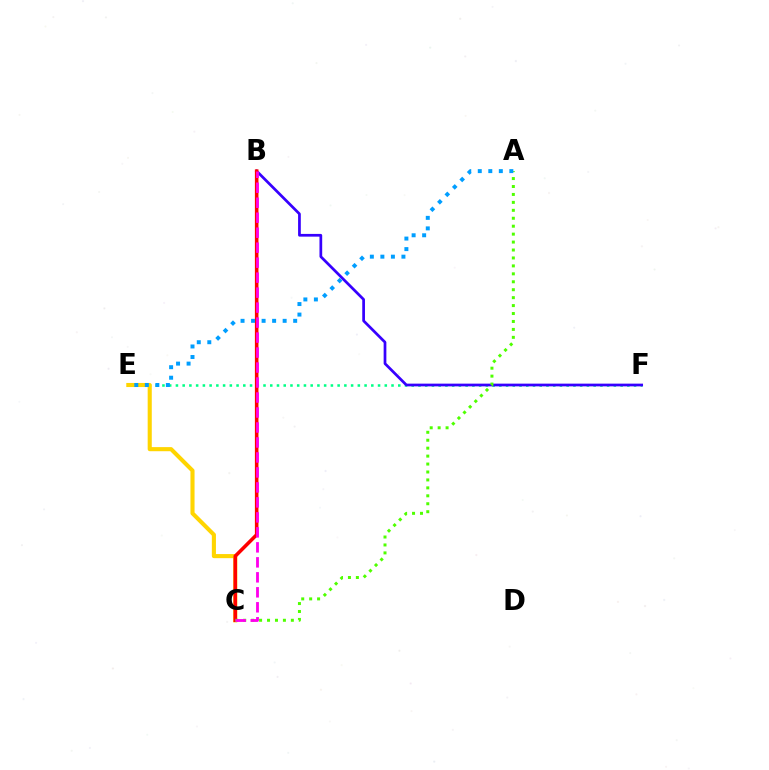{('E', 'F'): [{'color': '#00ff86', 'line_style': 'dotted', 'thickness': 1.83}], ('C', 'E'): [{'color': '#ffd500', 'line_style': 'solid', 'thickness': 2.95}], ('B', 'F'): [{'color': '#3700ff', 'line_style': 'solid', 'thickness': 1.96}], ('B', 'C'): [{'color': '#ff0000', 'line_style': 'solid', 'thickness': 2.56}, {'color': '#ff00ed', 'line_style': 'dashed', 'thickness': 2.04}], ('A', 'C'): [{'color': '#4fff00', 'line_style': 'dotted', 'thickness': 2.16}], ('A', 'E'): [{'color': '#009eff', 'line_style': 'dotted', 'thickness': 2.86}]}